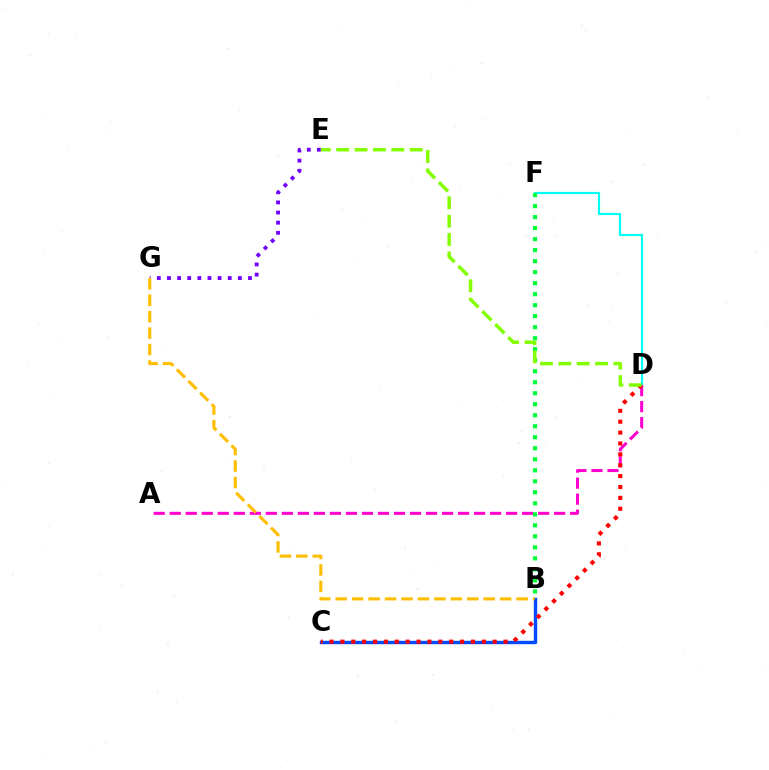{('D', 'F'): [{'color': '#00fff6', 'line_style': 'solid', 'thickness': 1.56}], ('B', 'C'): [{'color': '#004bff', 'line_style': 'solid', 'thickness': 2.44}], ('A', 'D'): [{'color': '#ff00cf', 'line_style': 'dashed', 'thickness': 2.18}], ('E', 'G'): [{'color': '#7200ff', 'line_style': 'dotted', 'thickness': 2.75}], ('C', 'D'): [{'color': '#ff0000', 'line_style': 'dotted', 'thickness': 2.96}], ('B', 'F'): [{'color': '#00ff39', 'line_style': 'dotted', 'thickness': 2.99}], ('D', 'E'): [{'color': '#84ff00', 'line_style': 'dashed', 'thickness': 2.5}], ('B', 'G'): [{'color': '#ffbd00', 'line_style': 'dashed', 'thickness': 2.23}]}